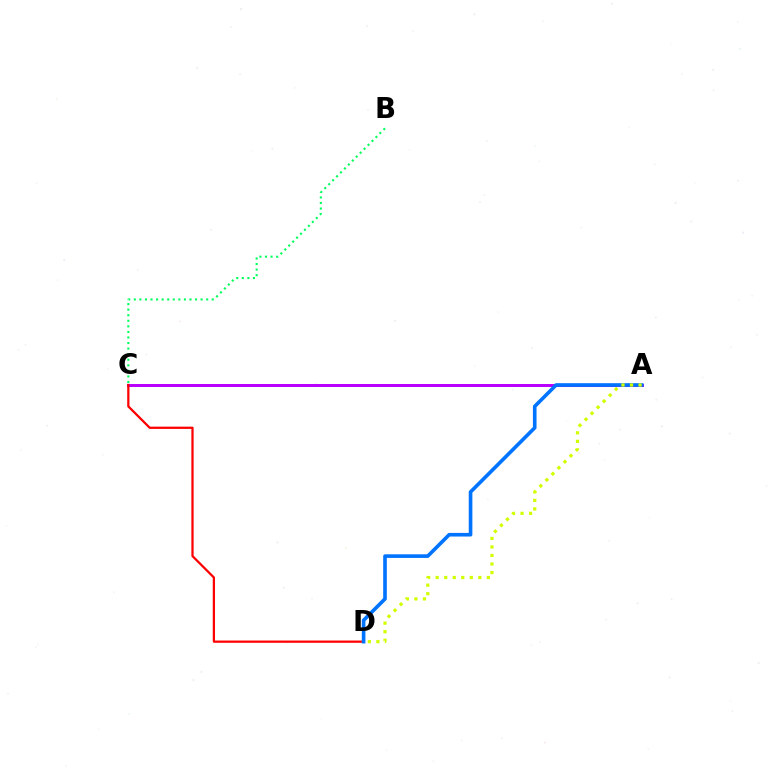{('A', 'C'): [{'color': '#b900ff', 'line_style': 'solid', 'thickness': 2.16}], ('C', 'D'): [{'color': '#ff0000', 'line_style': 'solid', 'thickness': 1.62}], ('A', 'D'): [{'color': '#0074ff', 'line_style': 'solid', 'thickness': 2.61}, {'color': '#d1ff00', 'line_style': 'dotted', 'thickness': 2.32}], ('B', 'C'): [{'color': '#00ff5c', 'line_style': 'dotted', 'thickness': 1.51}]}